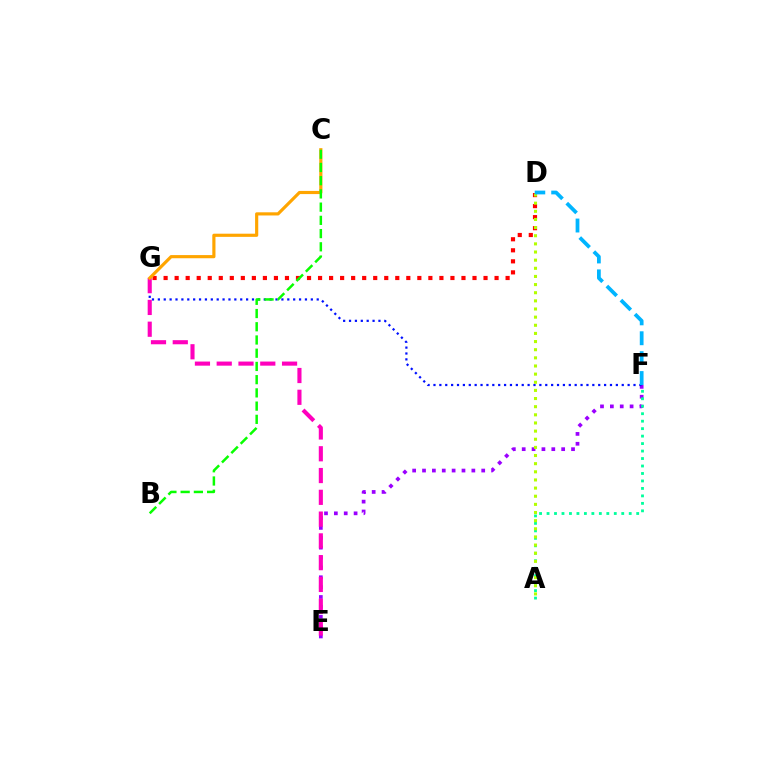{('E', 'F'): [{'color': '#9b00ff', 'line_style': 'dotted', 'thickness': 2.68}], ('A', 'F'): [{'color': '#00ff9d', 'line_style': 'dotted', 'thickness': 2.03}], ('D', 'G'): [{'color': '#ff0000', 'line_style': 'dotted', 'thickness': 3.0}], ('F', 'G'): [{'color': '#0010ff', 'line_style': 'dotted', 'thickness': 1.6}], ('E', 'G'): [{'color': '#ff00bd', 'line_style': 'dashed', 'thickness': 2.96}], ('C', 'G'): [{'color': '#ffa500', 'line_style': 'solid', 'thickness': 2.28}], ('A', 'D'): [{'color': '#b3ff00', 'line_style': 'dotted', 'thickness': 2.21}], ('B', 'C'): [{'color': '#08ff00', 'line_style': 'dashed', 'thickness': 1.8}], ('D', 'F'): [{'color': '#00b5ff', 'line_style': 'dashed', 'thickness': 2.7}]}